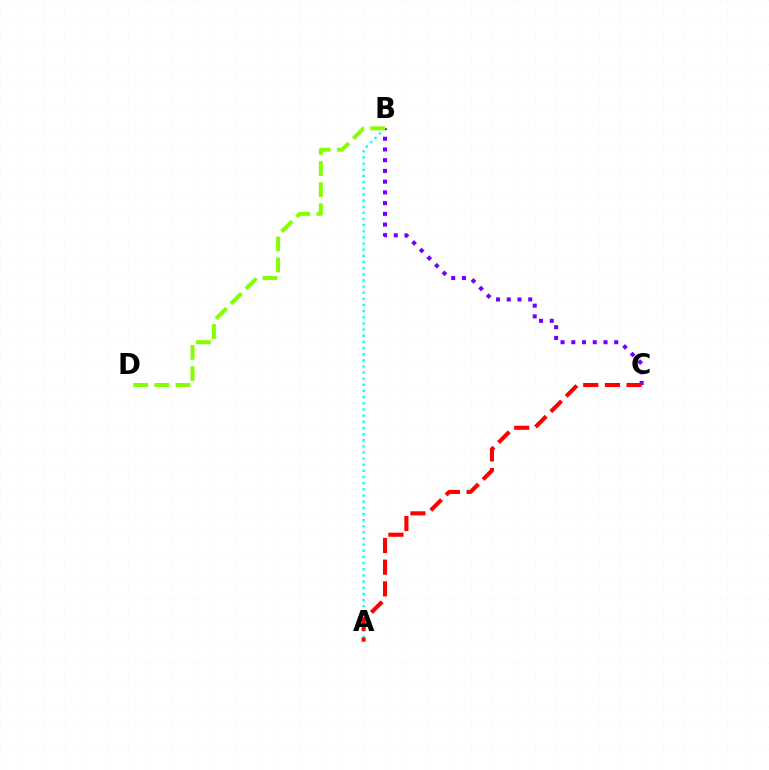{('A', 'B'): [{'color': '#00fff6', 'line_style': 'dotted', 'thickness': 1.67}], ('B', 'C'): [{'color': '#7200ff', 'line_style': 'dotted', 'thickness': 2.92}], ('A', 'C'): [{'color': '#ff0000', 'line_style': 'dashed', 'thickness': 2.95}], ('B', 'D'): [{'color': '#84ff00', 'line_style': 'dashed', 'thickness': 2.87}]}